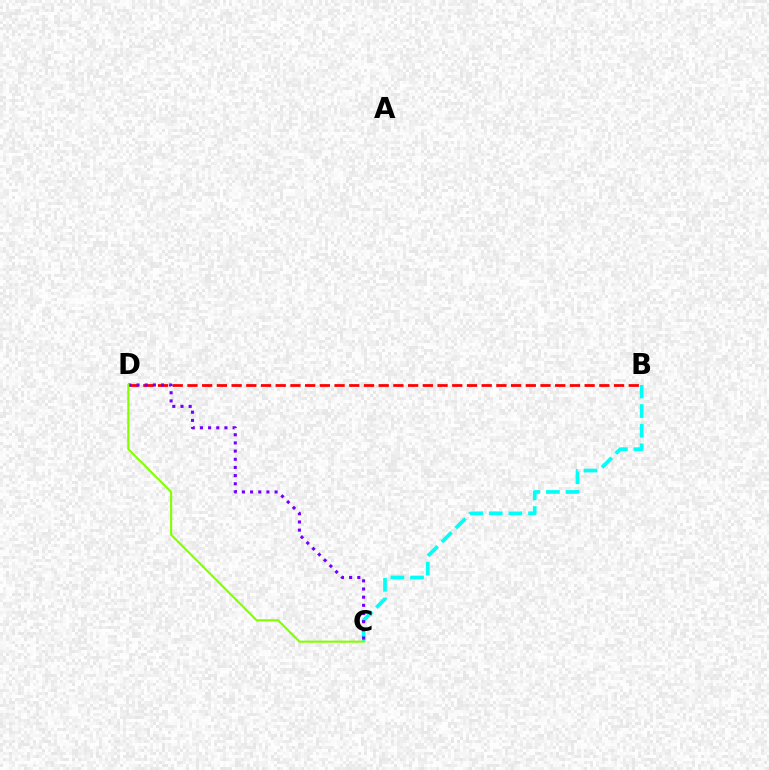{('B', 'C'): [{'color': '#00fff6', 'line_style': 'dashed', 'thickness': 2.67}], ('B', 'D'): [{'color': '#ff0000', 'line_style': 'dashed', 'thickness': 2.0}], ('C', 'D'): [{'color': '#7200ff', 'line_style': 'dotted', 'thickness': 2.22}, {'color': '#84ff00', 'line_style': 'solid', 'thickness': 1.52}]}